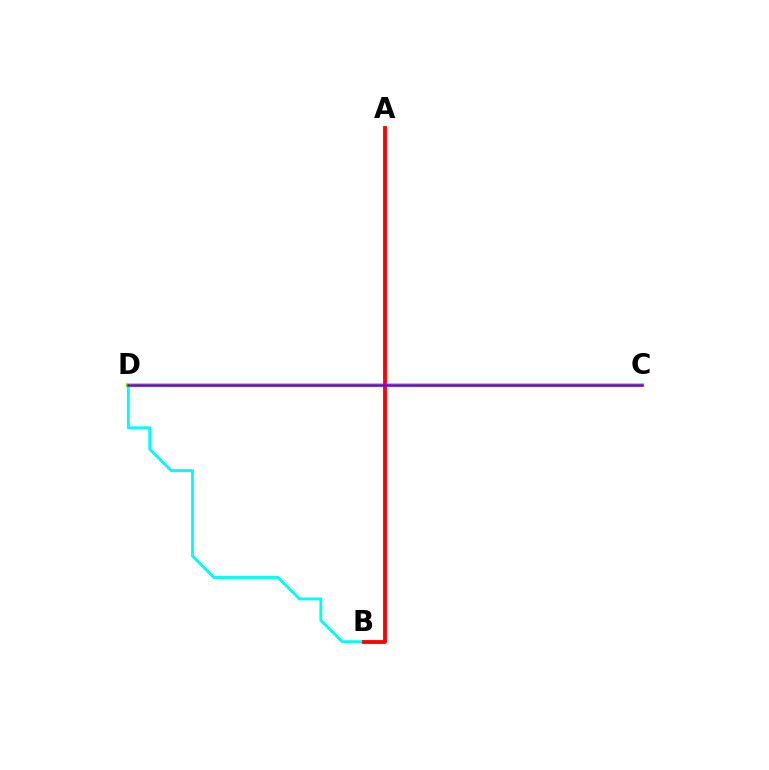{('B', 'D'): [{'color': '#00fff6', 'line_style': 'solid', 'thickness': 2.08}], ('C', 'D'): [{'color': '#84ff00', 'line_style': 'solid', 'thickness': 2.99}, {'color': '#7200ff', 'line_style': 'solid', 'thickness': 1.83}], ('A', 'B'): [{'color': '#ff0000', 'line_style': 'solid', 'thickness': 2.76}]}